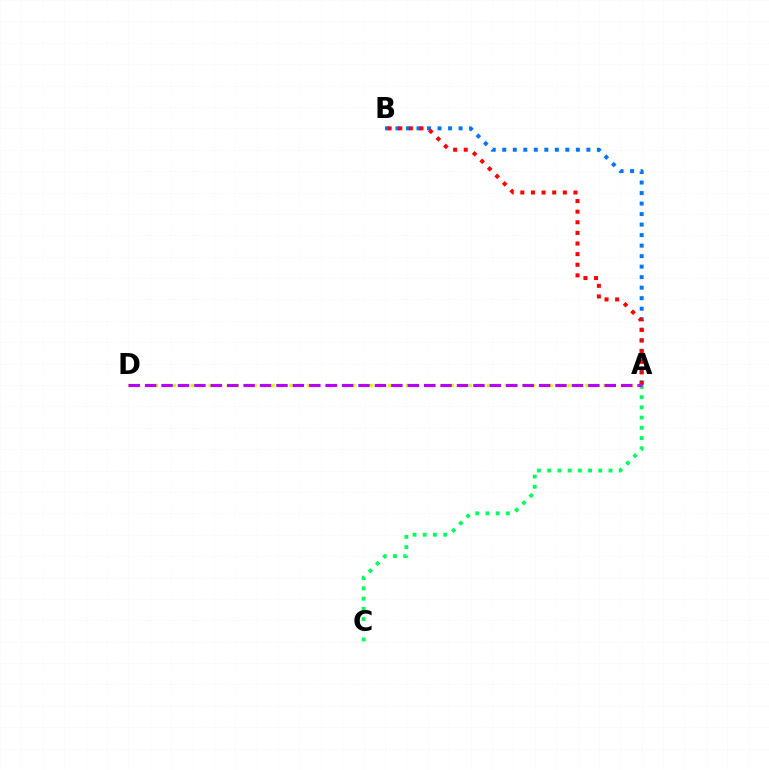{('A', 'D'): [{'color': '#d1ff00', 'line_style': 'dotted', 'thickness': 2.44}, {'color': '#b900ff', 'line_style': 'dashed', 'thickness': 2.23}], ('A', 'B'): [{'color': '#0074ff', 'line_style': 'dotted', 'thickness': 2.86}, {'color': '#ff0000', 'line_style': 'dotted', 'thickness': 2.88}], ('A', 'C'): [{'color': '#00ff5c', 'line_style': 'dotted', 'thickness': 2.78}]}